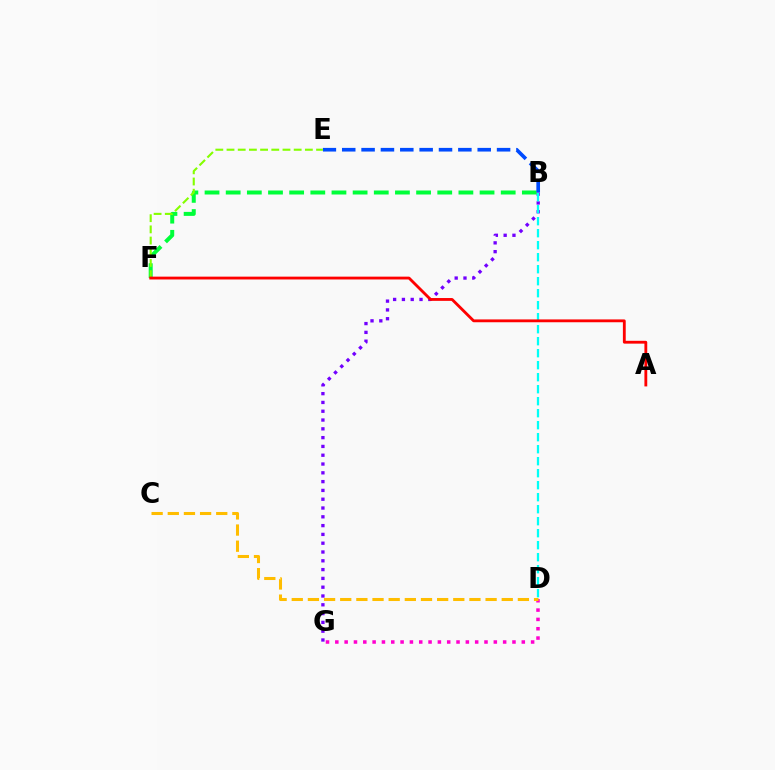{('B', 'G'): [{'color': '#7200ff', 'line_style': 'dotted', 'thickness': 2.39}], ('B', 'F'): [{'color': '#00ff39', 'line_style': 'dashed', 'thickness': 2.87}], ('B', 'E'): [{'color': '#004bff', 'line_style': 'dashed', 'thickness': 2.63}], ('B', 'D'): [{'color': '#00fff6', 'line_style': 'dashed', 'thickness': 1.63}], ('D', 'G'): [{'color': '#ff00cf', 'line_style': 'dotted', 'thickness': 2.53}], ('E', 'F'): [{'color': '#84ff00', 'line_style': 'dashed', 'thickness': 1.52}], ('C', 'D'): [{'color': '#ffbd00', 'line_style': 'dashed', 'thickness': 2.19}], ('A', 'F'): [{'color': '#ff0000', 'line_style': 'solid', 'thickness': 2.04}]}